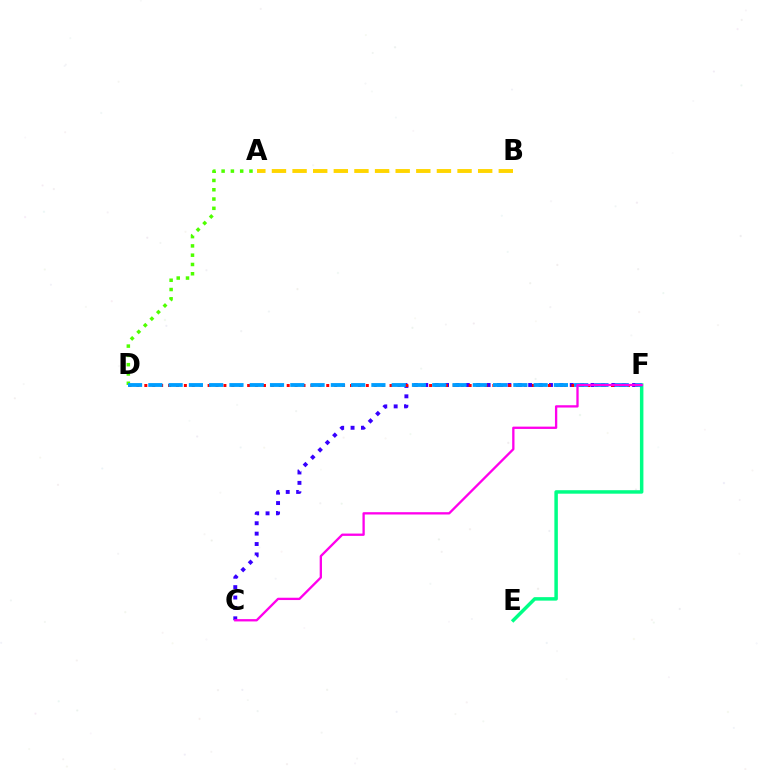{('A', 'D'): [{'color': '#4fff00', 'line_style': 'dotted', 'thickness': 2.52}], ('C', 'F'): [{'color': '#3700ff', 'line_style': 'dotted', 'thickness': 2.82}, {'color': '#ff00ed', 'line_style': 'solid', 'thickness': 1.67}], ('E', 'F'): [{'color': '#00ff86', 'line_style': 'solid', 'thickness': 2.51}], ('D', 'F'): [{'color': '#ff0000', 'line_style': 'dotted', 'thickness': 2.15}, {'color': '#009eff', 'line_style': 'dashed', 'thickness': 2.75}], ('A', 'B'): [{'color': '#ffd500', 'line_style': 'dashed', 'thickness': 2.8}]}